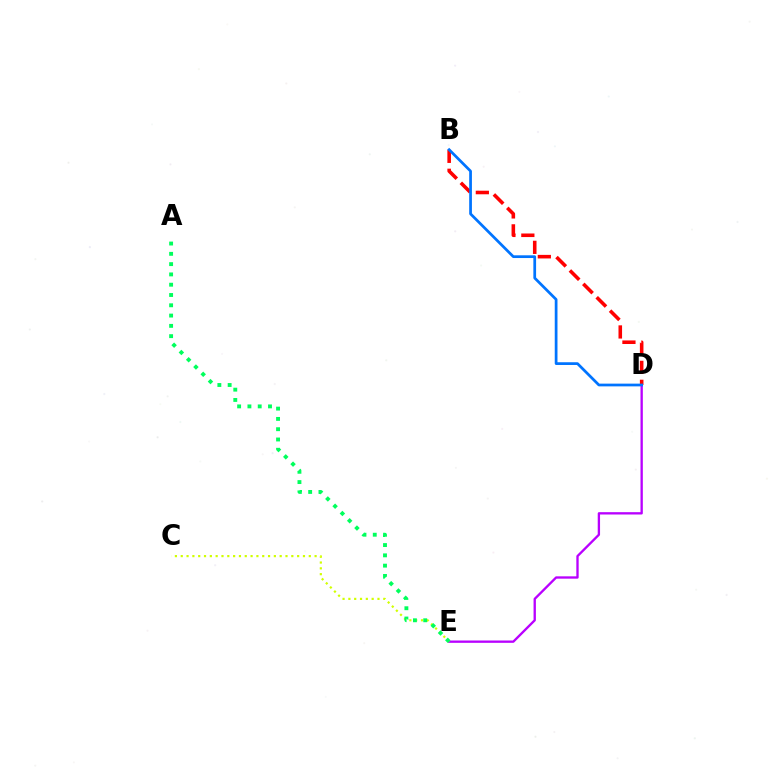{('D', 'E'): [{'color': '#b900ff', 'line_style': 'solid', 'thickness': 1.68}], ('B', 'D'): [{'color': '#ff0000', 'line_style': 'dashed', 'thickness': 2.57}, {'color': '#0074ff', 'line_style': 'solid', 'thickness': 1.97}], ('C', 'E'): [{'color': '#d1ff00', 'line_style': 'dotted', 'thickness': 1.58}], ('A', 'E'): [{'color': '#00ff5c', 'line_style': 'dotted', 'thickness': 2.8}]}